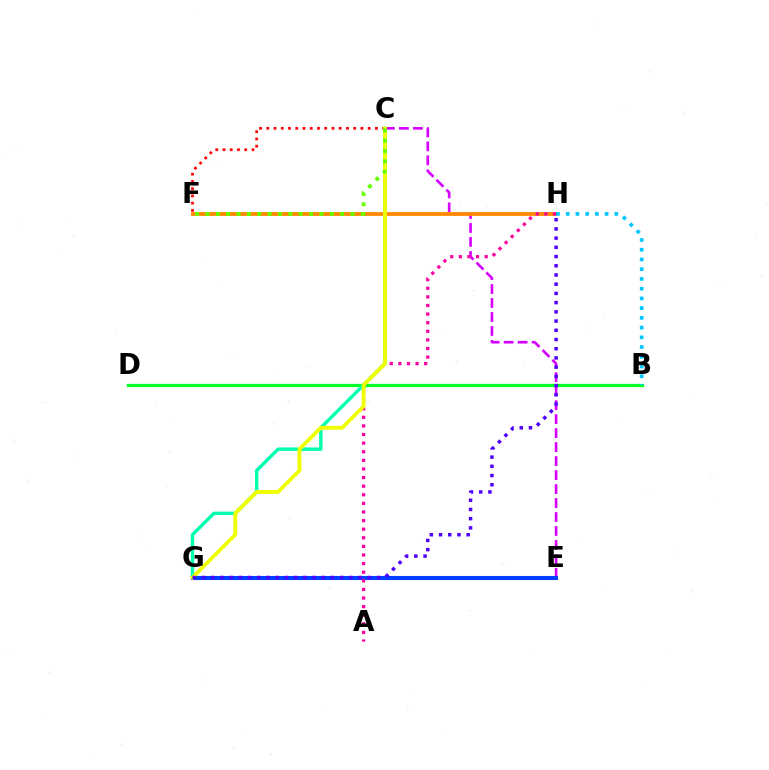{('B', 'D'): [{'color': '#00ff27', 'line_style': 'solid', 'thickness': 2.35}], ('C', 'F'): [{'color': '#ff0000', 'line_style': 'dotted', 'thickness': 1.97}, {'color': '#66ff00', 'line_style': 'dotted', 'thickness': 2.81}], ('C', 'G'): [{'color': '#00ffaf', 'line_style': 'solid', 'thickness': 2.46}, {'color': '#eeff00', 'line_style': 'solid', 'thickness': 2.75}], ('C', 'E'): [{'color': '#d600ff', 'line_style': 'dashed', 'thickness': 1.9}], ('F', 'H'): [{'color': '#ff8800', 'line_style': 'solid', 'thickness': 2.7}], ('E', 'G'): [{'color': '#003fff', 'line_style': 'solid', 'thickness': 2.93}], ('A', 'H'): [{'color': '#ff00a0', 'line_style': 'dotted', 'thickness': 2.34}], ('B', 'H'): [{'color': '#00c7ff', 'line_style': 'dotted', 'thickness': 2.64}], ('G', 'H'): [{'color': '#4f00ff', 'line_style': 'dotted', 'thickness': 2.5}]}